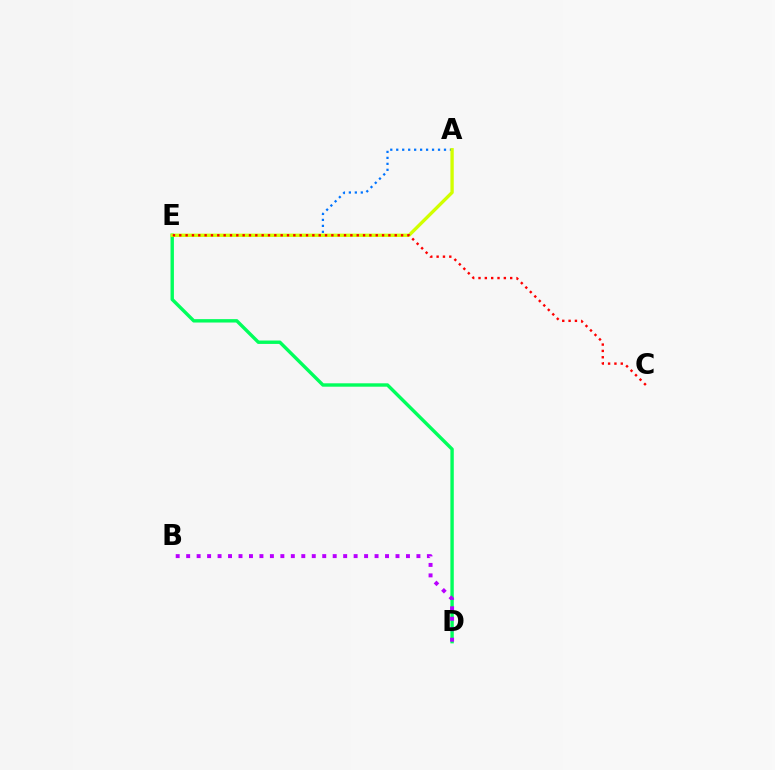{('A', 'E'): [{'color': '#0074ff', 'line_style': 'dotted', 'thickness': 1.62}, {'color': '#d1ff00', 'line_style': 'solid', 'thickness': 2.4}], ('D', 'E'): [{'color': '#00ff5c', 'line_style': 'solid', 'thickness': 2.44}], ('B', 'D'): [{'color': '#b900ff', 'line_style': 'dotted', 'thickness': 2.84}], ('C', 'E'): [{'color': '#ff0000', 'line_style': 'dotted', 'thickness': 1.72}]}